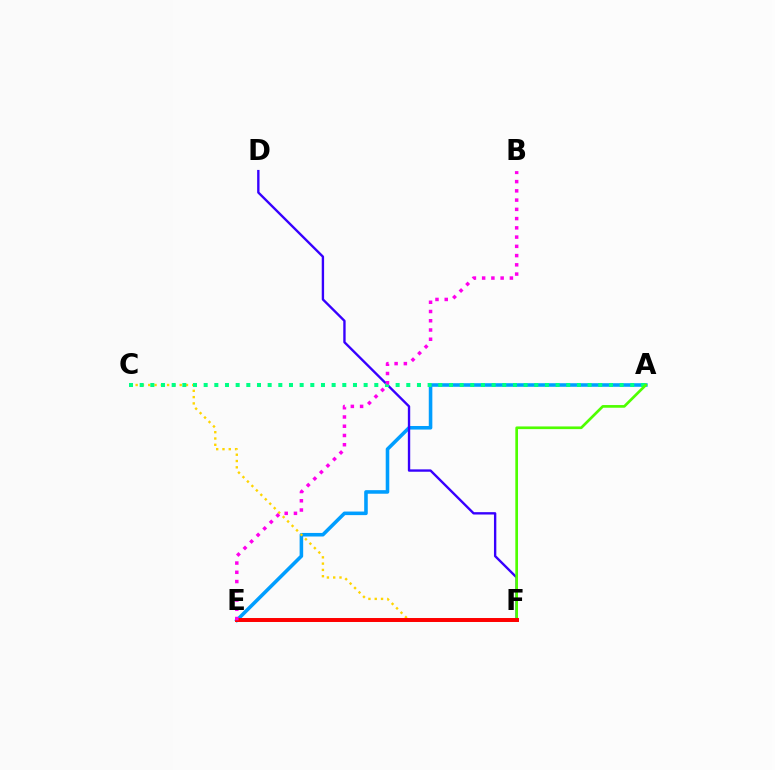{('A', 'E'): [{'color': '#009eff', 'line_style': 'solid', 'thickness': 2.57}], ('C', 'F'): [{'color': '#ffd500', 'line_style': 'dotted', 'thickness': 1.71}], ('D', 'F'): [{'color': '#3700ff', 'line_style': 'solid', 'thickness': 1.7}], ('A', 'C'): [{'color': '#00ff86', 'line_style': 'dotted', 'thickness': 2.9}], ('A', 'F'): [{'color': '#4fff00', 'line_style': 'solid', 'thickness': 1.93}], ('E', 'F'): [{'color': '#ff0000', 'line_style': 'solid', 'thickness': 2.85}], ('B', 'E'): [{'color': '#ff00ed', 'line_style': 'dotted', 'thickness': 2.51}]}